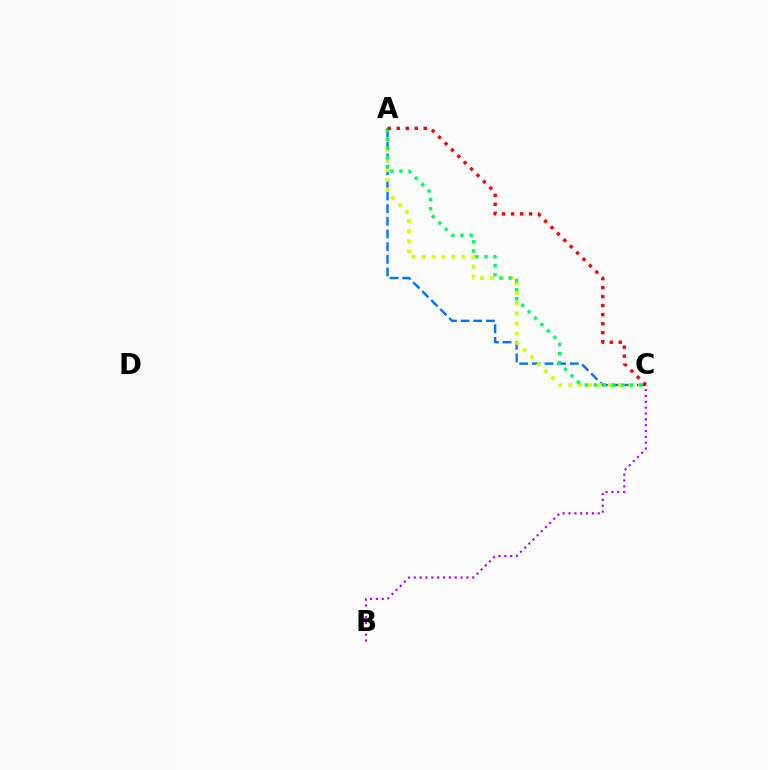{('A', 'C'): [{'color': '#0074ff', 'line_style': 'dashed', 'thickness': 1.72}, {'color': '#d1ff00', 'line_style': 'dotted', 'thickness': 2.72}, {'color': '#00ff5c', 'line_style': 'dotted', 'thickness': 2.47}, {'color': '#ff0000', 'line_style': 'dotted', 'thickness': 2.45}], ('B', 'C'): [{'color': '#b900ff', 'line_style': 'dotted', 'thickness': 1.59}]}